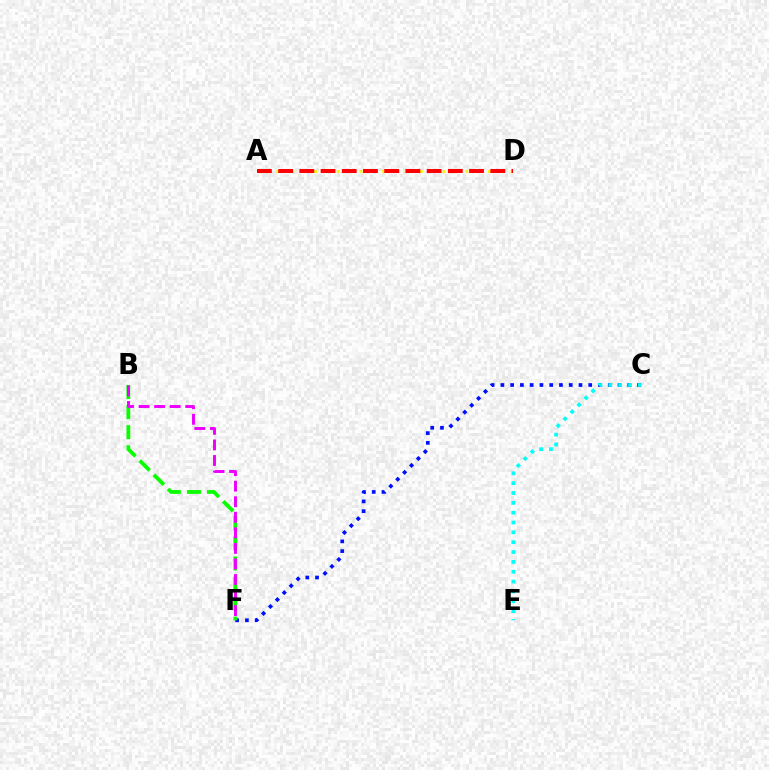{('A', 'D'): [{'color': '#fcf500', 'line_style': 'dotted', 'thickness': 2.05}, {'color': '#ff0000', 'line_style': 'dashed', 'thickness': 2.88}], ('C', 'F'): [{'color': '#0010ff', 'line_style': 'dotted', 'thickness': 2.65}], ('B', 'F'): [{'color': '#08ff00', 'line_style': 'dashed', 'thickness': 2.73}, {'color': '#ee00ff', 'line_style': 'dashed', 'thickness': 2.11}], ('C', 'E'): [{'color': '#00fff6', 'line_style': 'dotted', 'thickness': 2.67}]}